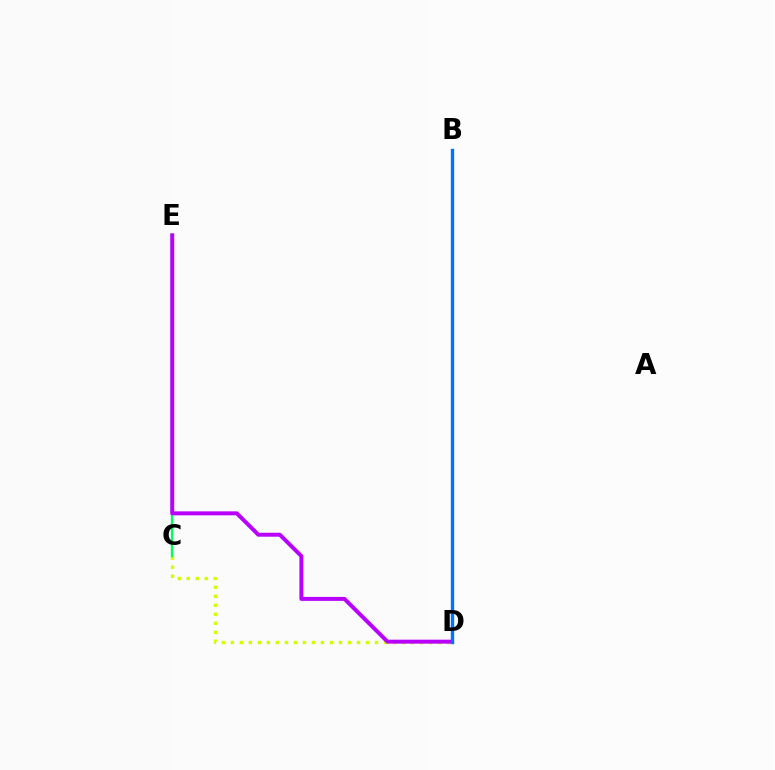{('C', 'D'): [{'color': '#d1ff00', 'line_style': 'dotted', 'thickness': 2.45}], ('C', 'E'): [{'color': '#00ff5c', 'line_style': 'solid', 'thickness': 1.68}], ('D', 'E'): [{'color': '#b900ff', 'line_style': 'solid', 'thickness': 2.85}], ('B', 'D'): [{'color': '#ff0000', 'line_style': 'solid', 'thickness': 1.87}, {'color': '#0074ff', 'line_style': 'solid', 'thickness': 2.43}]}